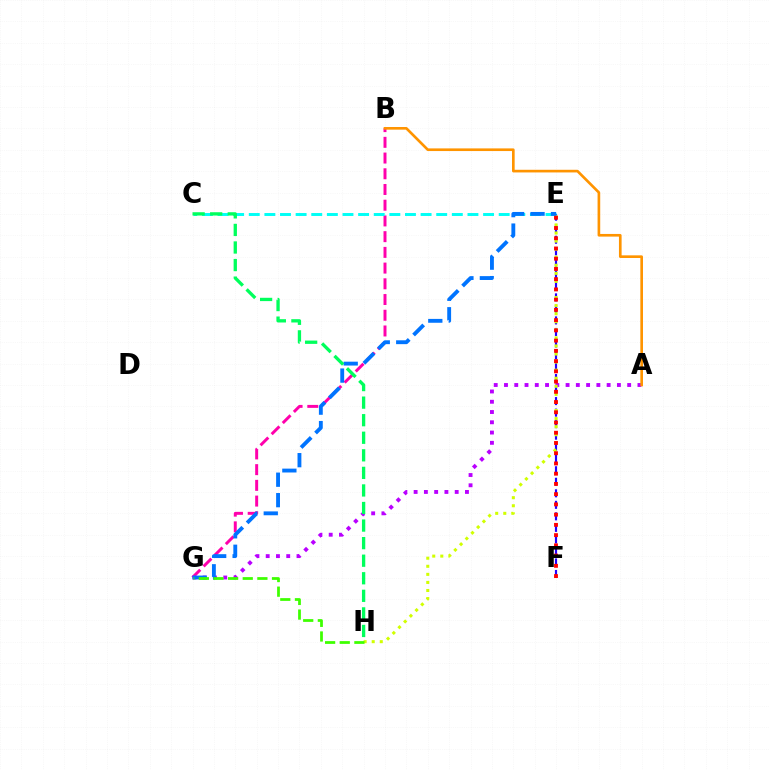{('E', 'F'): [{'color': '#2500ff', 'line_style': 'dashed', 'thickness': 1.57}, {'color': '#ff0000', 'line_style': 'dotted', 'thickness': 2.78}], ('B', 'G'): [{'color': '#ff00ac', 'line_style': 'dashed', 'thickness': 2.14}], ('A', 'G'): [{'color': '#b900ff', 'line_style': 'dotted', 'thickness': 2.79}], ('C', 'E'): [{'color': '#00fff6', 'line_style': 'dashed', 'thickness': 2.12}], ('E', 'H'): [{'color': '#d1ff00', 'line_style': 'dotted', 'thickness': 2.19}], ('E', 'G'): [{'color': '#0074ff', 'line_style': 'dashed', 'thickness': 2.78}], ('A', 'B'): [{'color': '#ff9400', 'line_style': 'solid', 'thickness': 1.91}], ('G', 'H'): [{'color': '#3dff00', 'line_style': 'dashed', 'thickness': 1.99}], ('C', 'H'): [{'color': '#00ff5c', 'line_style': 'dashed', 'thickness': 2.39}]}